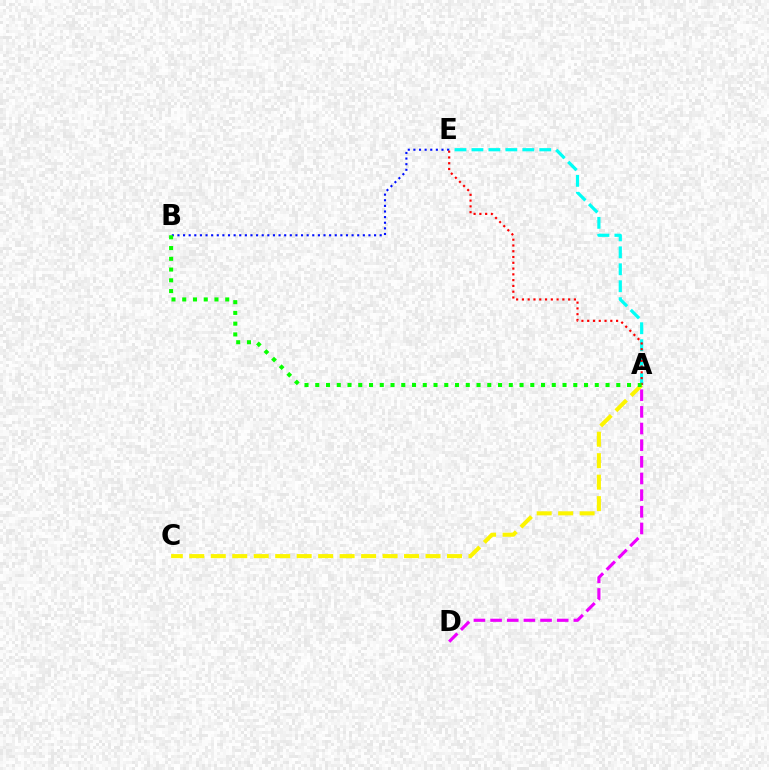{('B', 'E'): [{'color': '#0010ff', 'line_style': 'dotted', 'thickness': 1.53}], ('A', 'C'): [{'color': '#fcf500', 'line_style': 'dashed', 'thickness': 2.92}], ('A', 'E'): [{'color': '#00fff6', 'line_style': 'dashed', 'thickness': 2.3}, {'color': '#ff0000', 'line_style': 'dotted', 'thickness': 1.57}], ('A', 'B'): [{'color': '#08ff00', 'line_style': 'dotted', 'thickness': 2.92}], ('A', 'D'): [{'color': '#ee00ff', 'line_style': 'dashed', 'thickness': 2.26}]}